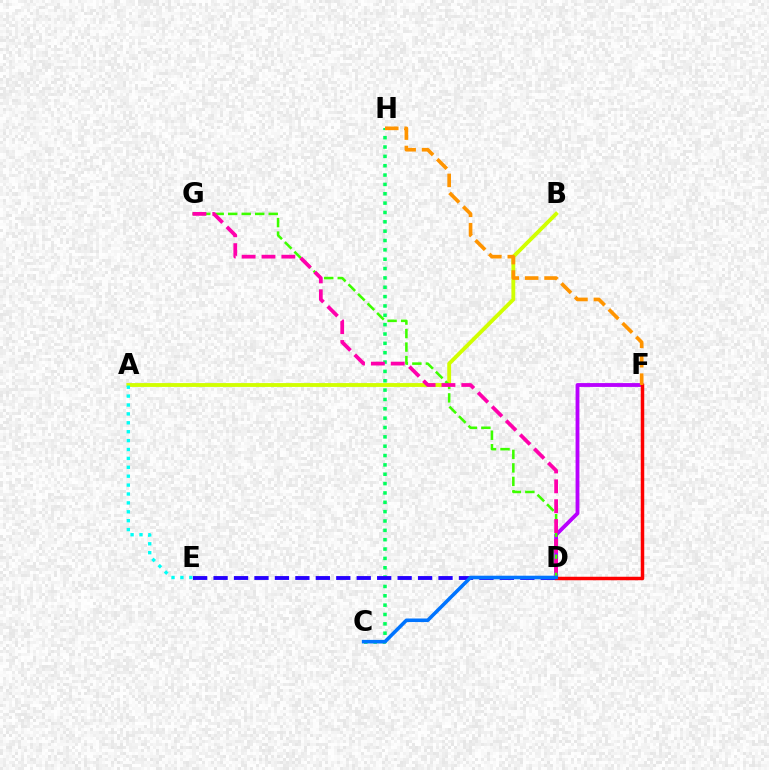{('A', 'B'): [{'color': '#d1ff00', 'line_style': 'solid', 'thickness': 2.77}], ('A', 'E'): [{'color': '#00fff6', 'line_style': 'dotted', 'thickness': 2.42}], ('C', 'H'): [{'color': '#00ff5c', 'line_style': 'dotted', 'thickness': 2.54}], ('D', 'F'): [{'color': '#b900ff', 'line_style': 'solid', 'thickness': 2.76}, {'color': '#ff0000', 'line_style': 'solid', 'thickness': 2.51}], ('D', 'G'): [{'color': '#3dff00', 'line_style': 'dashed', 'thickness': 1.84}, {'color': '#ff00ac', 'line_style': 'dashed', 'thickness': 2.7}], ('D', 'E'): [{'color': '#2500ff', 'line_style': 'dashed', 'thickness': 2.78}], ('C', 'D'): [{'color': '#0074ff', 'line_style': 'solid', 'thickness': 2.57}], ('F', 'H'): [{'color': '#ff9400', 'line_style': 'dashed', 'thickness': 2.63}]}